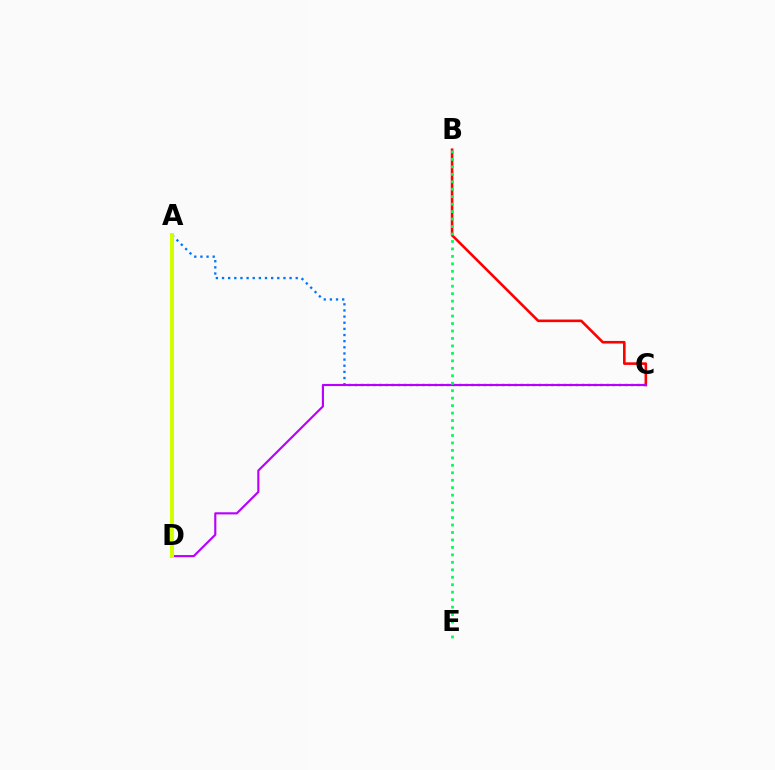{('B', 'C'): [{'color': '#ff0000', 'line_style': 'solid', 'thickness': 1.87}], ('A', 'C'): [{'color': '#0074ff', 'line_style': 'dotted', 'thickness': 1.67}], ('C', 'D'): [{'color': '#b900ff', 'line_style': 'solid', 'thickness': 1.54}], ('A', 'D'): [{'color': '#d1ff00', 'line_style': 'solid', 'thickness': 2.87}], ('B', 'E'): [{'color': '#00ff5c', 'line_style': 'dotted', 'thickness': 2.03}]}